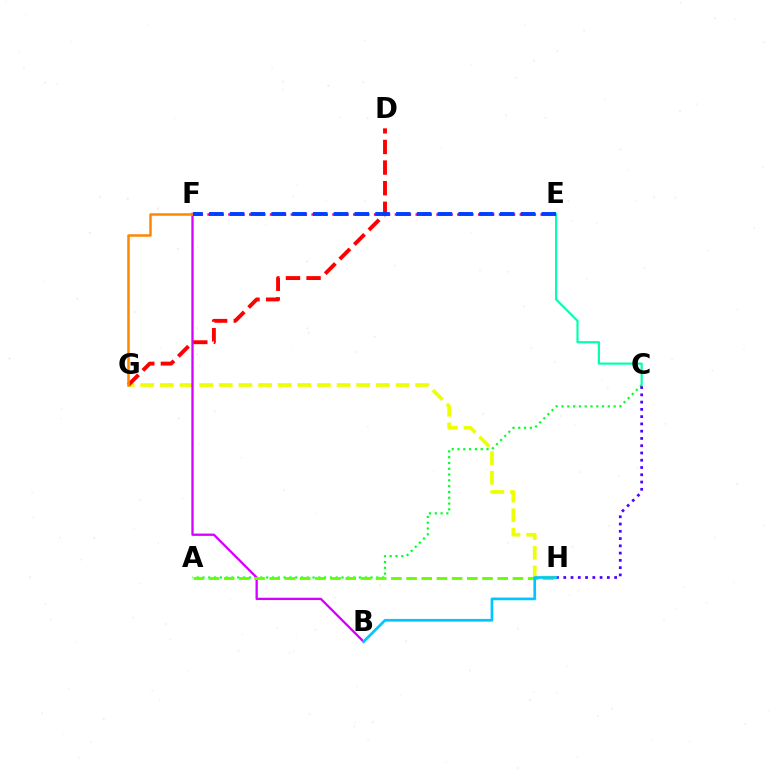{('A', 'C'): [{'color': '#00ff27', 'line_style': 'dotted', 'thickness': 1.57}], ('G', 'H'): [{'color': '#eeff00', 'line_style': 'dashed', 'thickness': 2.67}], ('D', 'G'): [{'color': '#ff0000', 'line_style': 'dashed', 'thickness': 2.8}], ('C', 'H'): [{'color': '#4f00ff', 'line_style': 'dotted', 'thickness': 1.97}], ('B', 'F'): [{'color': '#d600ff', 'line_style': 'solid', 'thickness': 1.66}], ('A', 'H'): [{'color': '#66ff00', 'line_style': 'dashed', 'thickness': 2.06}], ('B', 'H'): [{'color': '#00c7ff', 'line_style': 'solid', 'thickness': 1.95}], ('F', 'G'): [{'color': '#ff8800', 'line_style': 'solid', 'thickness': 1.81}], ('E', 'F'): [{'color': '#ff00a0', 'line_style': 'dotted', 'thickness': 1.88}, {'color': '#003fff', 'line_style': 'dashed', 'thickness': 2.82}], ('C', 'E'): [{'color': '#00ffaf', 'line_style': 'solid', 'thickness': 1.56}]}